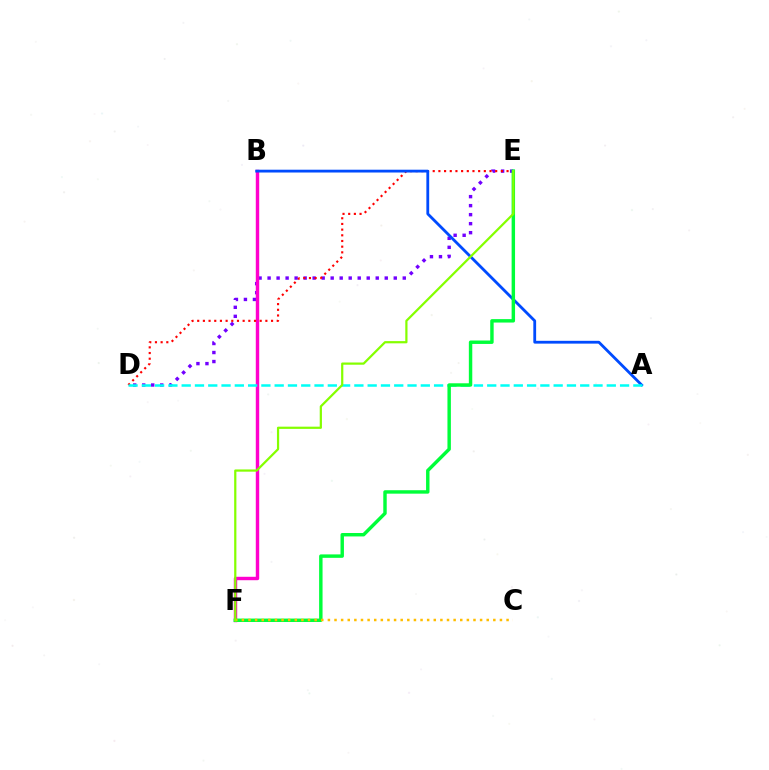{('D', 'E'): [{'color': '#7200ff', 'line_style': 'dotted', 'thickness': 2.45}, {'color': '#ff0000', 'line_style': 'dotted', 'thickness': 1.54}], ('B', 'F'): [{'color': '#ff00cf', 'line_style': 'solid', 'thickness': 2.46}], ('A', 'B'): [{'color': '#004bff', 'line_style': 'solid', 'thickness': 2.02}], ('A', 'D'): [{'color': '#00fff6', 'line_style': 'dashed', 'thickness': 1.8}], ('E', 'F'): [{'color': '#00ff39', 'line_style': 'solid', 'thickness': 2.47}, {'color': '#84ff00', 'line_style': 'solid', 'thickness': 1.6}], ('C', 'F'): [{'color': '#ffbd00', 'line_style': 'dotted', 'thickness': 1.8}]}